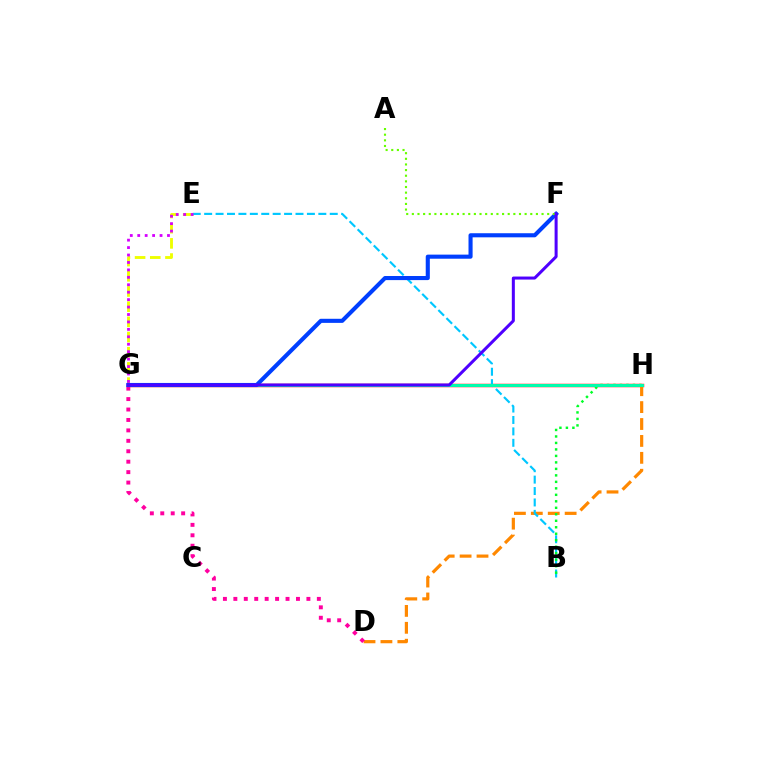{('G', 'H'): [{'color': '#ff0000', 'line_style': 'solid', 'thickness': 2.48}, {'color': '#00ffaf', 'line_style': 'solid', 'thickness': 2.12}], ('D', 'H'): [{'color': '#ff8800', 'line_style': 'dashed', 'thickness': 2.3}], ('E', 'G'): [{'color': '#eeff00', 'line_style': 'dashed', 'thickness': 2.06}, {'color': '#d600ff', 'line_style': 'dotted', 'thickness': 2.02}], ('B', 'E'): [{'color': '#00c7ff', 'line_style': 'dashed', 'thickness': 1.55}], ('D', 'G'): [{'color': '#ff00a0', 'line_style': 'dotted', 'thickness': 2.84}], ('B', 'H'): [{'color': '#00ff27', 'line_style': 'dotted', 'thickness': 1.76}], ('F', 'G'): [{'color': '#003fff', 'line_style': 'solid', 'thickness': 2.95}, {'color': '#4f00ff', 'line_style': 'solid', 'thickness': 2.17}], ('A', 'F'): [{'color': '#66ff00', 'line_style': 'dotted', 'thickness': 1.53}]}